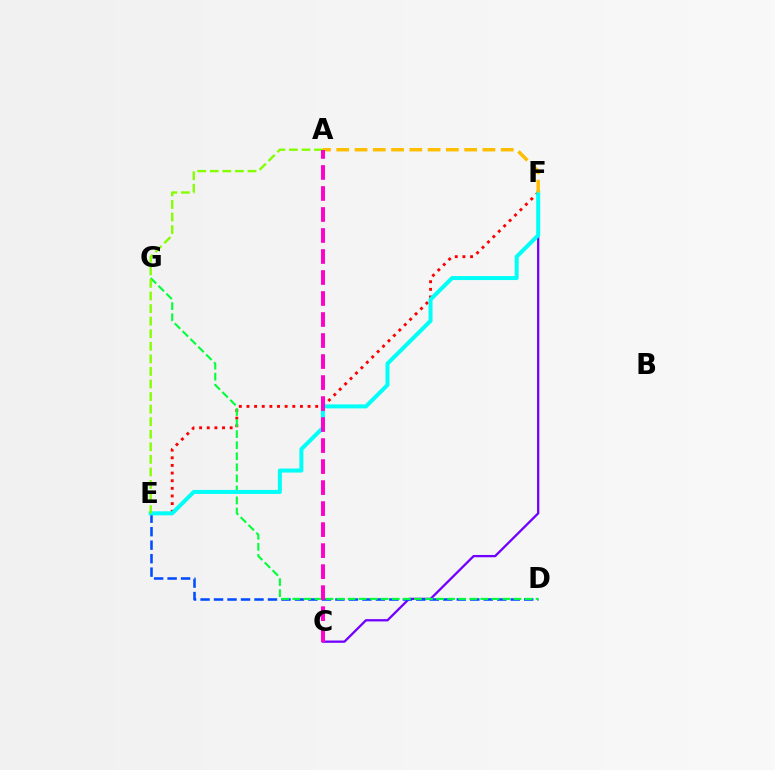{('C', 'F'): [{'color': '#7200ff', 'line_style': 'solid', 'thickness': 1.65}], ('D', 'E'): [{'color': '#004bff', 'line_style': 'dashed', 'thickness': 1.83}], ('E', 'F'): [{'color': '#ff0000', 'line_style': 'dotted', 'thickness': 2.08}, {'color': '#00fff6', 'line_style': 'solid', 'thickness': 2.88}], ('D', 'G'): [{'color': '#00ff39', 'line_style': 'dashed', 'thickness': 1.5}], ('A', 'F'): [{'color': '#ffbd00', 'line_style': 'dashed', 'thickness': 2.48}], ('A', 'E'): [{'color': '#84ff00', 'line_style': 'dashed', 'thickness': 1.71}], ('A', 'C'): [{'color': '#ff00cf', 'line_style': 'dashed', 'thickness': 2.85}]}